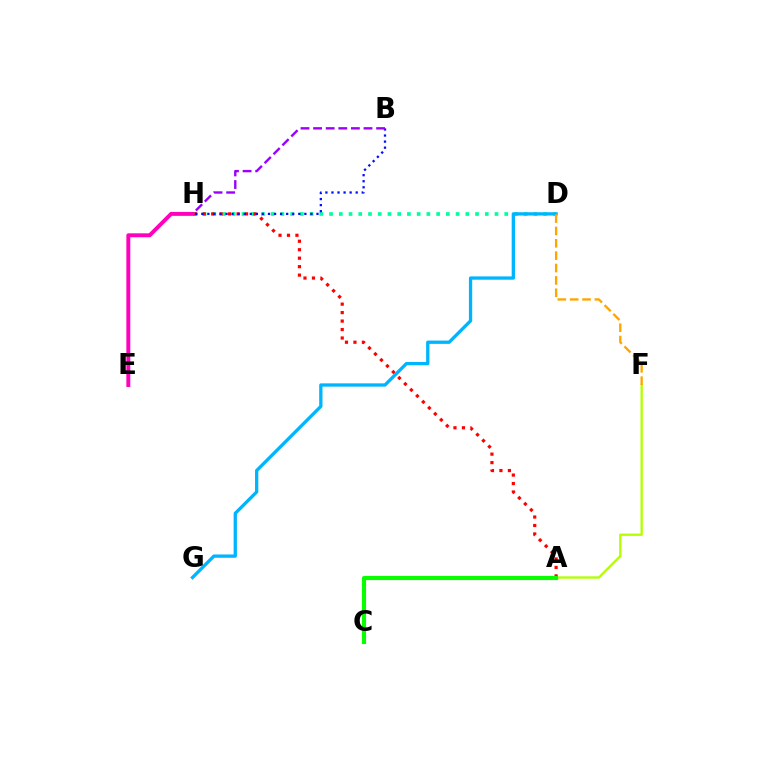{('D', 'H'): [{'color': '#00ff9d', 'line_style': 'dotted', 'thickness': 2.64}], ('A', 'H'): [{'color': '#ff0000', 'line_style': 'dotted', 'thickness': 2.3}], ('A', 'F'): [{'color': '#b3ff00', 'line_style': 'solid', 'thickness': 1.67}], ('D', 'G'): [{'color': '#00b5ff', 'line_style': 'solid', 'thickness': 2.37}], ('B', 'H'): [{'color': '#0010ff', 'line_style': 'dotted', 'thickness': 1.65}, {'color': '#9b00ff', 'line_style': 'dashed', 'thickness': 1.71}], ('D', 'F'): [{'color': '#ffa500', 'line_style': 'dashed', 'thickness': 1.68}], ('E', 'H'): [{'color': '#ff00bd', 'line_style': 'solid', 'thickness': 2.83}], ('A', 'C'): [{'color': '#08ff00', 'line_style': 'solid', 'thickness': 2.98}]}